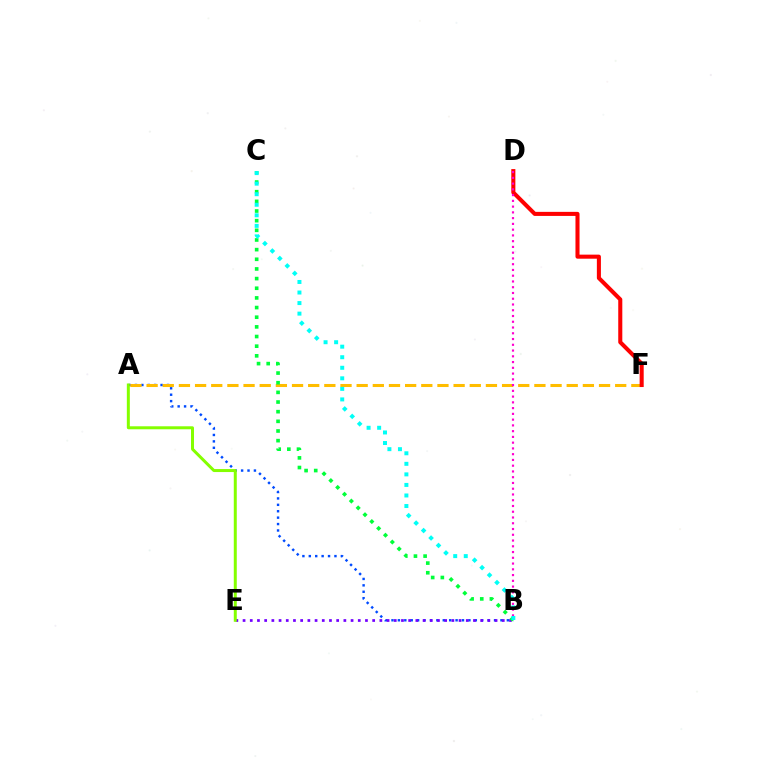{('A', 'B'): [{'color': '#004bff', 'line_style': 'dotted', 'thickness': 1.74}], ('A', 'F'): [{'color': '#ffbd00', 'line_style': 'dashed', 'thickness': 2.2}], ('D', 'F'): [{'color': '#ff0000', 'line_style': 'solid', 'thickness': 2.92}], ('B', 'E'): [{'color': '#7200ff', 'line_style': 'dotted', 'thickness': 1.96}], ('B', 'D'): [{'color': '#ff00cf', 'line_style': 'dotted', 'thickness': 1.56}], ('B', 'C'): [{'color': '#00ff39', 'line_style': 'dotted', 'thickness': 2.62}, {'color': '#00fff6', 'line_style': 'dotted', 'thickness': 2.87}], ('A', 'E'): [{'color': '#84ff00', 'line_style': 'solid', 'thickness': 2.16}]}